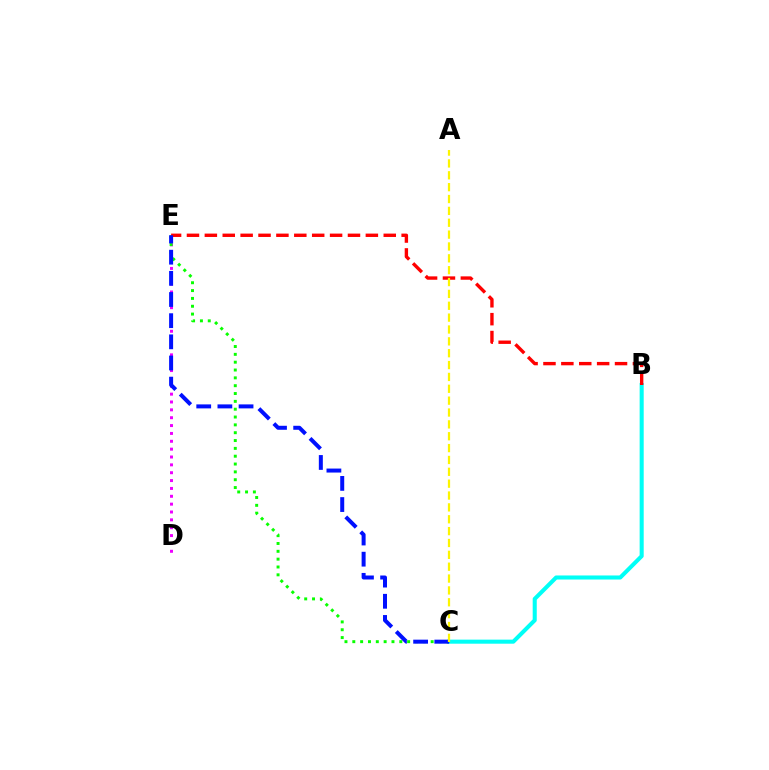{('B', 'C'): [{'color': '#00fff6', 'line_style': 'solid', 'thickness': 2.92}], ('D', 'E'): [{'color': '#ee00ff', 'line_style': 'dotted', 'thickness': 2.13}], ('C', 'E'): [{'color': '#08ff00', 'line_style': 'dotted', 'thickness': 2.13}, {'color': '#0010ff', 'line_style': 'dashed', 'thickness': 2.87}], ('B', 'E'): [{'color': '#ff0000', 'line_style': 'dashed', 'thickness': 2.43}], ('A', 'C'): [{'color': '#fcf500', 'line_style': 'dashed', 'thickness': 1.61}]}